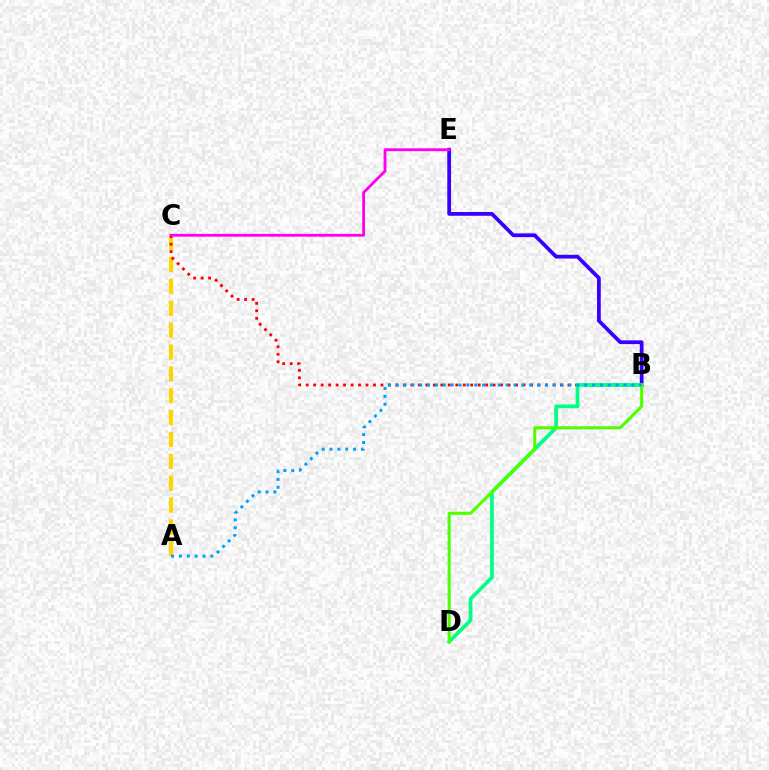{('B', 'E'): [{'color': '#3700ff', 'line_style': 'solid', 'thickness': 2.71}], ('A', 'C'): [{'color': '#ffd500', 'line_style': 'dashed', 'thickness': 2.97}], ('B', 'C'): [{'color': '#ff0000', 'line_style': 'dotted', 'thickness': 2.03}], ('B', 'D'): [{'color': '#00ff86', 'line_style': 'solid', 'thickness': 2.67}, {'color': '#4fff00', 'line_style': 'solid', 'thickness': 2.21}], ('C', 'E'): [{'color': '#ff00ed', 'line_style': 'solid', 'thickness': 2.03}], ('A', 'B'): [{'color': '#009eff', 'line_style': 'dotted', 'thickness': 2.13}]}